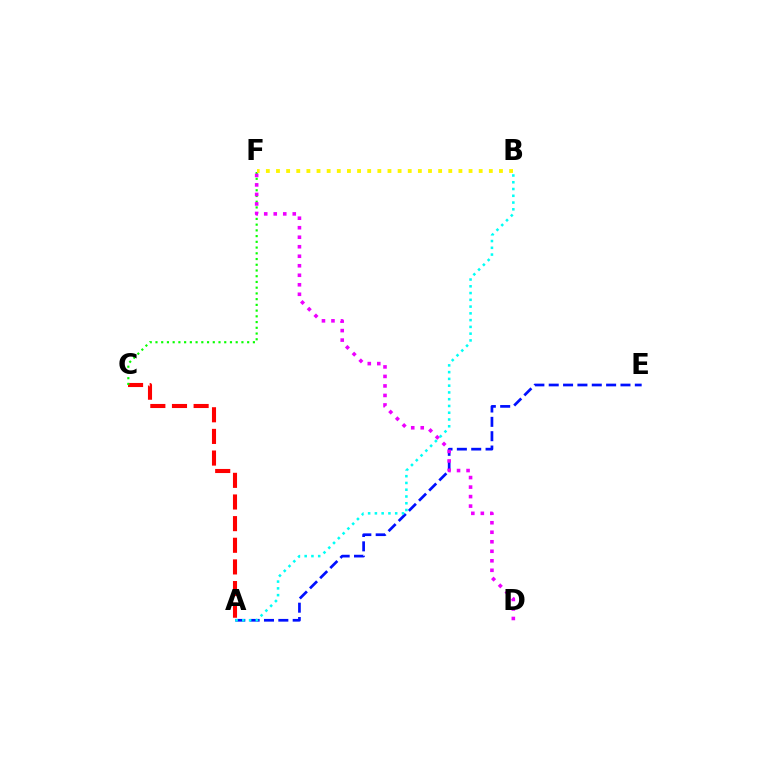{('A', 'E'): [{'color': '#0010ff', 'line_style': 'dashed', 'thickness': 1.95}], ('A', 'C'): [{'color': '#ff0000', 'line_style': 'dashed', 'thickness': 2.94}], ('A', 'B'): [{'color': '#00fff6', 'line_style': 'dotted', 'thickness': 1.84}], ('C', 'F'): [{'color': '#08ff00', 'line_style': 'dotted', 'thickness': 1.56}], ('D', 'F'): [{'color': '#ee00ff', 'line_style': 'dotted', 'thickness': 2.58}], ('B', 'F'): [{'color': '#fcf500', 'line_style': 'dotted', 'thickness': 2.75}]}